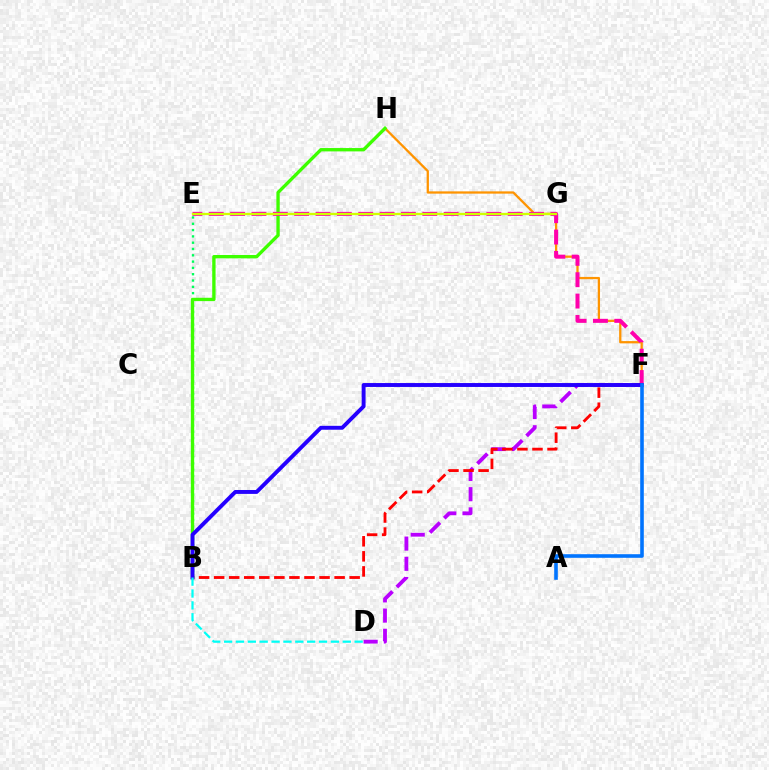{('F', 'H'): [{'color': '#ff9400', 'line_style': 'solid', 'thickness': 1.64}], ('B', 'E'): [{'color': '#00ff5c', 'line_style': 'dotted', 'thickness': 1.71}], ('D', 'F'): [{'color': '#b900ff', 'line_style': 'dashed', 'thickness': 2.75}], ('B', 'F'): [{'color': '#ff0000', 'line_style': 'dashed', 'thickness': 2.05}, {'color': '#2500ff', 'line_style': 'solid', 'thickness': 2.81}], ('B', 'H'): [{'color': '#3dff00', 'line_style': 'solid', 'thickness': 2.41}], ('E', 'F'): [{'color': '#ff00ac', 'line_style': 'dashed', 'thickness': 2.9}], ('E', 'G'): [{'color': '#d1ff00', 'line_style': 'solid', 'thickness': 1.67}], ('A', 'F'): [{'color': '#0074ff', 'line_style': 'solid', 'thickness': 2.59}], ('B', 'D'): [{'color': '#00fff6', 'line_style': 'dashed', 'thickness': 1.61}]}